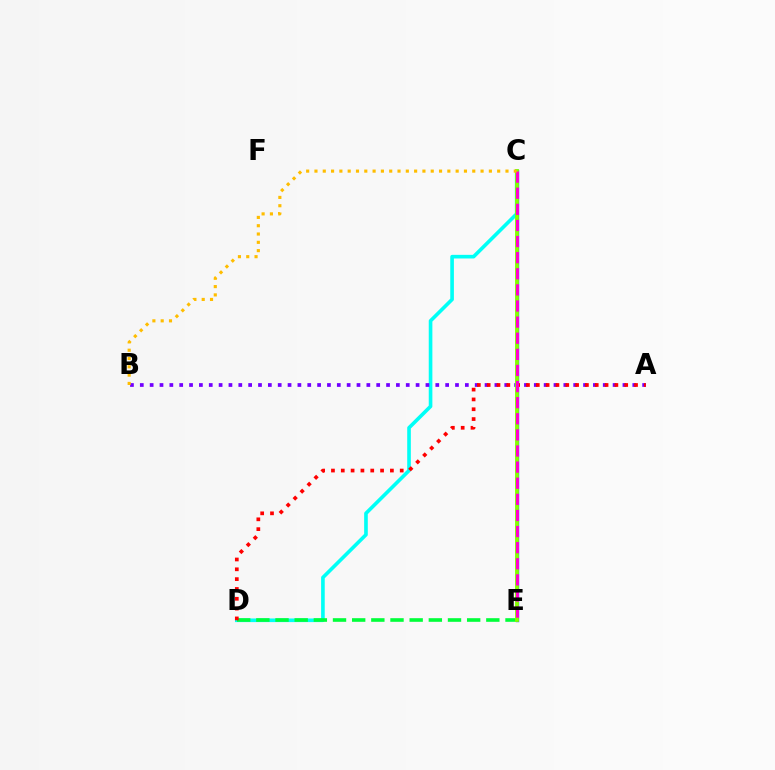{('C', 'D'): [{'color': '#00fff6', 'line_style': 'solid', 'thickness': 2.61}], ('A', 'B'): [{'color': '#7200ff', 'line_style': 'dotted', 'thickness': 2.68}], ('C', 'E'): [{'color': '#004bff', 'line_style': 'solid', 'thickness': 2.41}, {'color': '#84ff00', 'line_style': 'solid', 'thickness': 2.74}, {'color': '#ff00cf', 'line_style': 'dashed', 'thickness': 2.19}], ('D', 'E'): [{'color': '#00ff39', 'line_style': 'dashed', 'thickness': 2.6}], ('A', 'D'): [{'color': '#ff0000', 'line_style': 'dotted', 'thickness': 2.67}], ('B', 'C'): [{'color': '#ffbd00', 'line_style': 'dotted', 'thickness': 2.26}]}